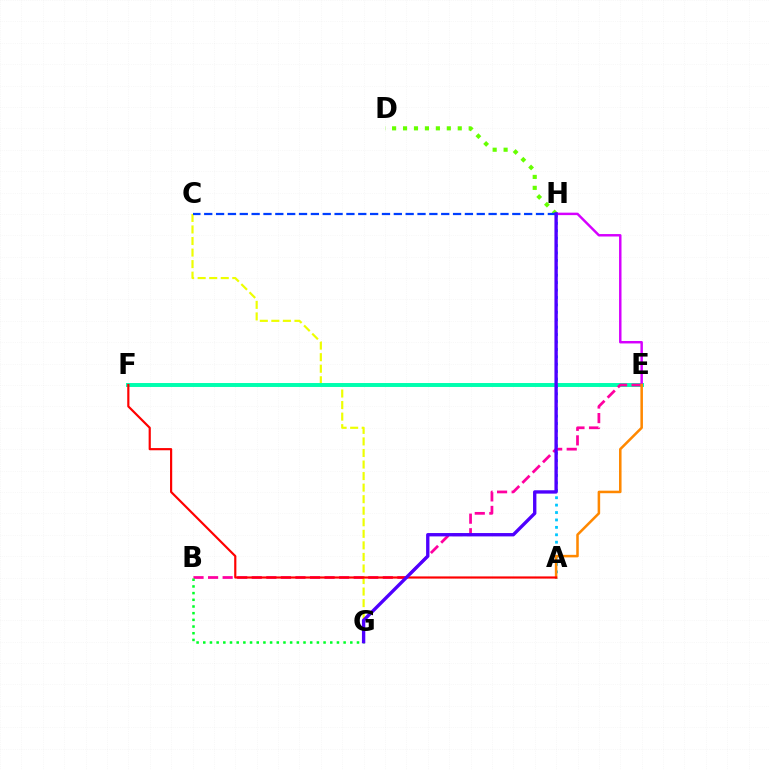{('C', 'G'): [{'color': '#eeff00', 'line_style': 'dashed', 'thickness': 1.57}], ('E', 'F'): [{'color': '#00ffaf', 'line_style': 'solid', 'thickness': 2.84}], ('E', 'H'): [{'color': '#d600ff', 'line_style': 'solid', 'thickness': 1.77}], ('D', 'H'): [{'color': '#66ff00', 'line_style': 'dotted', 'thickness': 2.97}], ('C', 'H'): [{'color': '#003fff', 'line_style': 'dashed', 'thickness': 1.61}], ('B', 'E'): [{'color': '#ff00a0', 'line_style': 'dashed', 'thickness': 1.98}], ('A', 'H'): [{'color': '#00c7ff', 'line_style': 'dotted', 'thickness': 2.01}], ('B', 'G'): [{'color': '#00ff27', 'line_style': 'dotted', 'thickness': 1.82}], ('A', 'E'): [{'color': '#ff8800', 'line_style': 'solid', 'thickness': 1.83}], ('A', 'F'): [{'color': '#ff0000', 'line_style': 'solid', 'thickness': 1.57}], ('G', 'H'): [{'color': '#4f00ff', 'line_style': 'solid', 'thickness': 2.41}]}